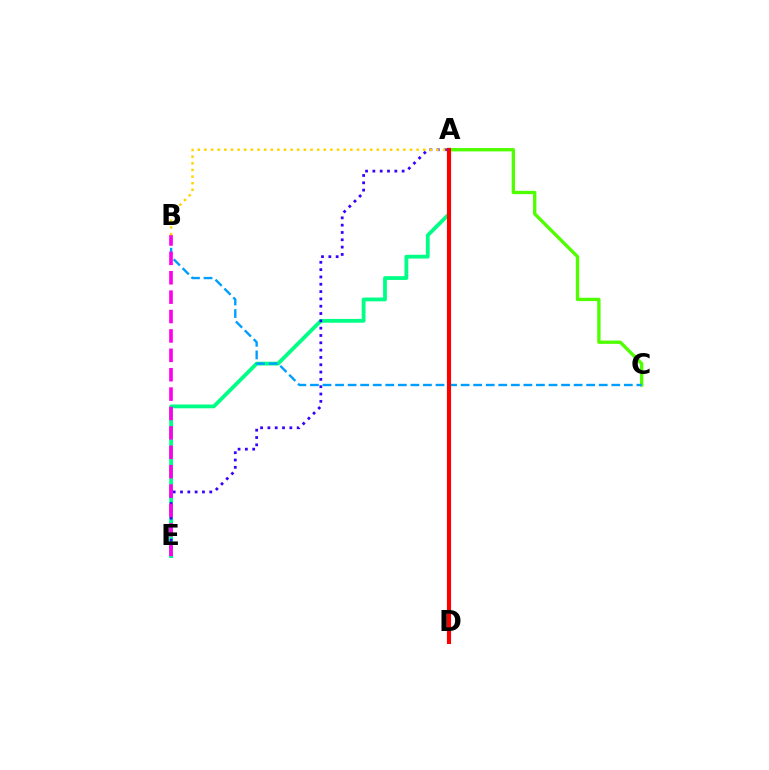{('A', 'C'): [{'color': '#4fff00', 'line_style': 'solid', 'thickness': 2.4}], ('A', 'E'): [{'color': '#00ff86', 'line_style': 'solid', 'thickness': 2.74}, {'color': '#3700ff', 'line_style': 'dotted', 'thickness': 1.99}], ('B', 'C'): [{'color': '#009eff', 'line_style': 'dashed', 'thickness': 1.71}], ('B', 'E'): [{'color': '#ff00ed', 'line_style': 'dashed', 'thickness': 2.63}], ('A', 'D'): [{'color': '#ff0000', 'line_style': 'solid', 'thickness': 2.96}], ('A', 'B'): [{'color': '#ffd500', 'line_style': 'dotted', 'thickness': 1.8}]}